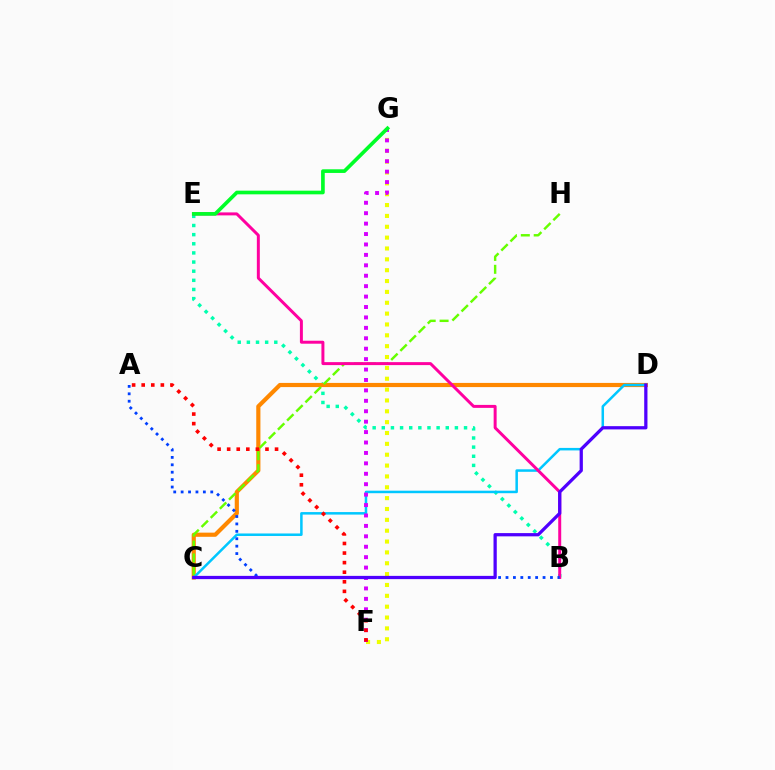{('B', 'E'): [{'color': '#00ffaf', 'line_style': 'dotted', 'thickness': 2.48}, {'color': '#ff00a0', 'line_style': 'solid', 'thickness': 2.14}], ('C', 'D'): [{'color': '#ff8800', 'line_style': 'solid', 'thickness': 3.0}, {'color': '#00c7ff', 'line_style': 'solid', 'thickness': 1.81}, {'color': '#4f00ff', 'line_style': 'solid', 'thickness': 2.34}], ('C', 'H'): [{'color': '#66ff00', 'line_style': 'dashed', 'thickness': 1.75}], ('F', 'G'): [{'color': '#eeff00', 'line_style': 'dotted', 'thickness': 2.95}, {'color': '#d600ff', 'line_style': 'dotted', 'thickness': 2.83}], ('A', 'B'): [{'color': '#003fff', 'line_style': 'dotted', 'thickness': 2.01}], ('E', 'G'): [{'color': '#00ff27', 'line_style': 'solid', 'thickness': 2.64}], ('A', 'F'): [{'color': '#ff0000', 'line_style': 'dotted', 'thickness': 2.6}]}